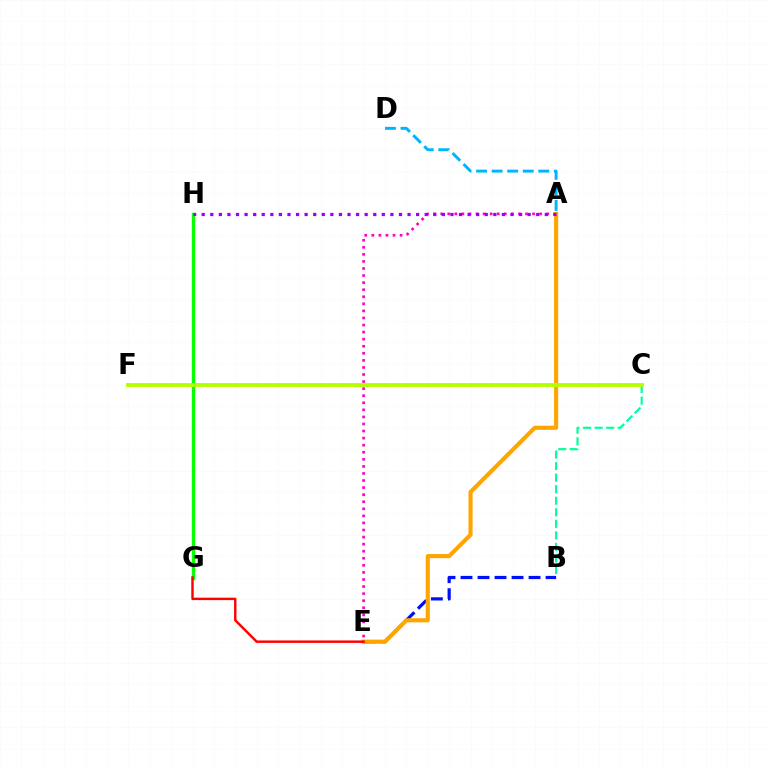{('A', 'D'): [{'color': '#00b5ff', 'line_style': 'dashed', 'thickness': 2.11}], ('B', 'C'): [{'color': '#00ff9d', 'line_style': 'dashed', 'thickness': 1.57}], ('A', 'E'): [{'color': '#ff00bd', 'line_style': 'dotted', 'thickness': 1.92}, {'color': '#ffa500', 'line_style': 'solid', 'thickness': 2.96}], ('B', 'E'): [{'color': '#0010ff', 'line_style': 'dashed', 'thickness': 2.31}], ('G', 'H'): [{'color': '#08ff00', 'line_style': 'solid', 'thickness': 2.41}], ('A', 'H'): [{'color': '#9b00ff', 'line_style': 'dotted', 'thickness': 2.33}], ('E', 'G'): [{'color': '#ff0000', 'line_style': 'solid', 'thickness': 1.75}], ('C', 'F'): [{'color': '#b3ff00', 'line_style': 'solid', 'thickness': 2.77}]}